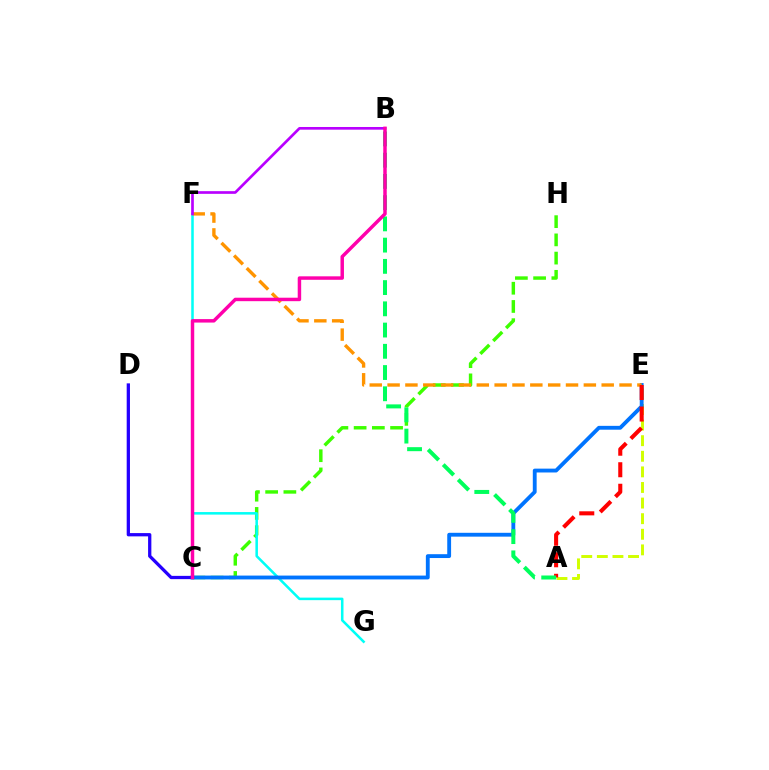{('C', 'H'): [{'color': '#3dff00', 'line_style': 'dashed', 'thickness': 2.48}], ('A', 'E'): [{'color': '#d1ff00', 'line_style': 'dashed', 'thickness': 2.12}, {'color': '#ff0000', 'line_style': 'dashed', 'thickness': 2.92}], ('F', 'G'): [{'color': '#00fff6', 'line_style': 'solid', 'thickness': 1.83}], ('C', 'E'): [{'color': '#0074ff', 'line_style': 'solid', 'thickness': 2.77}], ('E', 'F'): [{'color': '#ff9400', 'line_style': 'dashed', 'thickness': 2.42}], ('A', 'B'): [{'color': '#00ff5c', 'line_style': 'dashed', 'thickness': 2.88}], ('C', 'D'): [{'color': '#2500ff', 'line_style': 'solid', 'thickness': 2.36}], ('B', 'F'): [{'color': '#b900ff', 'line_style': 'solid', 'thickness': 1.93}], ('B', 'C'): [{'color': '#ff00ac', 'line_style': 'solid', 'thickness': 2.49}]}